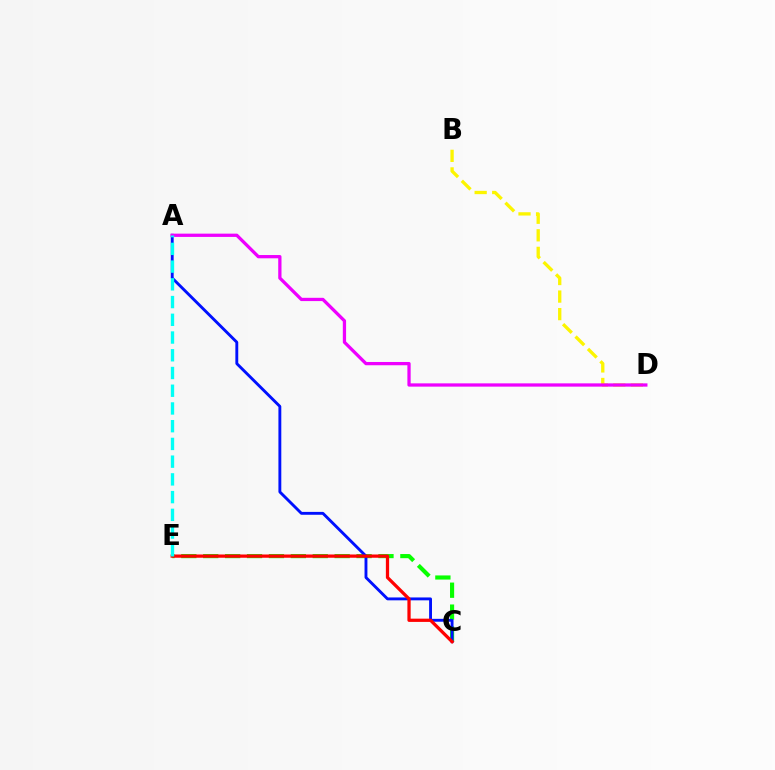{('C', 'E'): [{'color': '#08ff00', 'line_style': 'dashed', 'thickness': 2.98}, {'color': '#ff0000', 'line_style': 'solid', 'thickness': 2.34}], ('A', 'C'): [{'color': '#0010ff', 'line_style': 'solid', 'thickness': 2.07}], ('B', 'D'): [{'color': '#fcf500', 'line_style': 'dashed', 'thickness': 2.38}], ('A', 'D'): [{'color': '#ee00ff', 'line_style': 'solid', 'thickness': 2.36}], ('A', 'E'): [{'color': '#00fff6', 'line_style': 'dashed', 'thickness': 2.41}]}